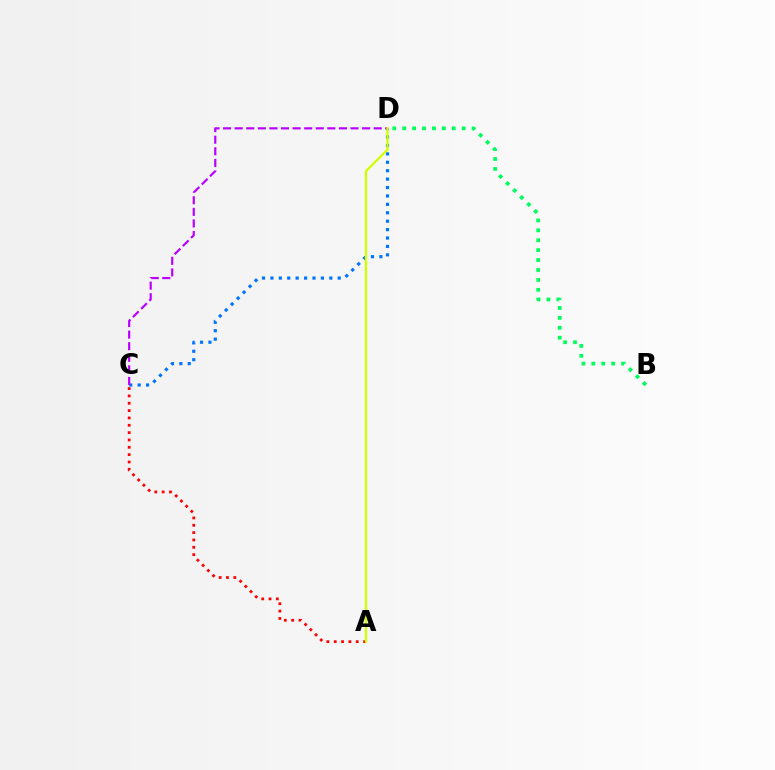{('C', 'D'): [{'color': '#0074ff', 'line_style': 'dotted', 'thickness': 2.29}, {'color': '#b900ff', 'line_style': 'dashed', 'thickness': 1.57}], ('B', 'D'): [{'color': '#00ff5c', 'line_style': 'dotted', 'thickness': 2.69}], ('A', 'C'): [{'color': '#ff0000', 'line_style': 'dotted', 'thickness': 1.99}], ('A', 'D'): [{'color': '#d1ff00', 'line_style': 'solid', 'thickness': 1.65}]}